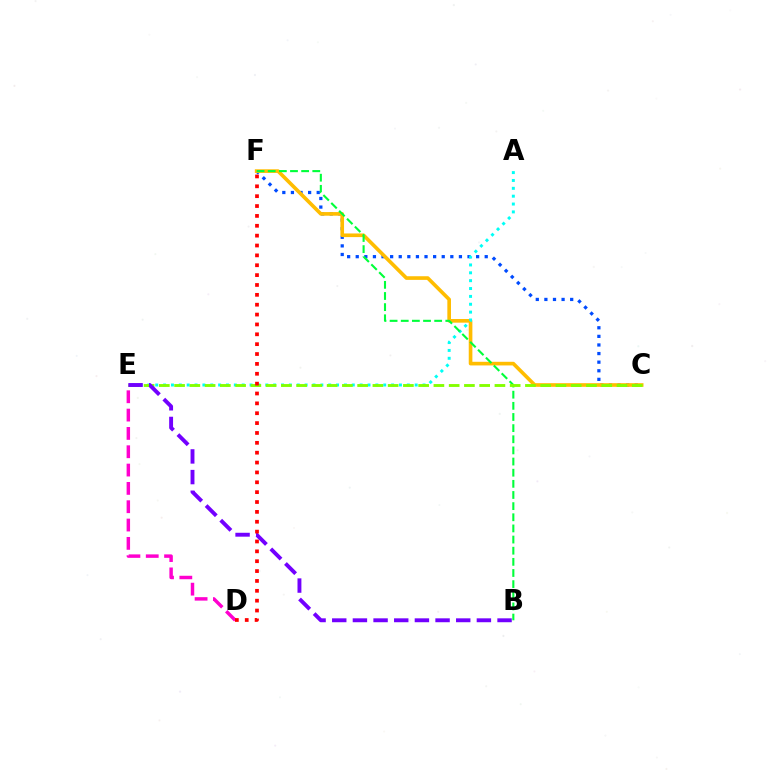{('C', 'F'): [{'color': '#004bff', 'line_style': 'dotted', 'thickness': 2.34}, {'color': '#ffbd00', 'line_style': 'solid', 'thickness': 2.62}], ('A', 'E'): [{'color': '#00fff6', 'line_style': 'dotted', 'thickness': 2.14}], ('B', 'F'): [{'color': '#00ff39', 'line_style': 'dashed', 'thickness': 1.51}], ('D', 'E'): [{'color': '#ff00cf', 'line_style': 'dashed', 'thickness': 2.49}], ('C', 'E'): [{'color': '#84ff00', 'line_style': 'dashed', 'thickness': 2.07}], ('B', 'E'): [{'color': '#7200ff', 'line_style': 'dashed', 'thickness': 2.81}], ('D', 'F'): [{'color': '#ff0000', 'line_style': 'dotted', 'thickness': 2.68}]}